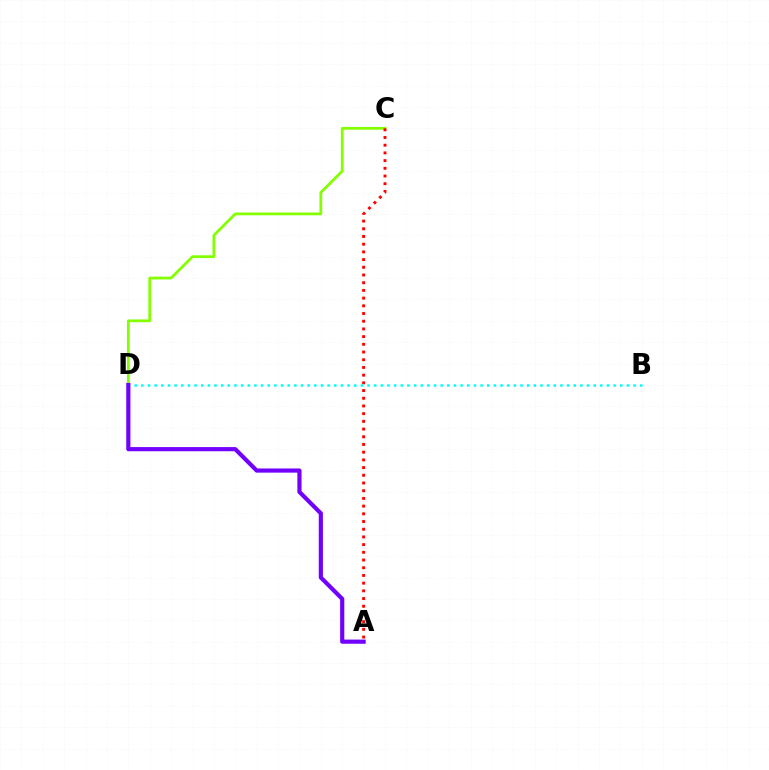{('C', 'D'): [{'color': '#84ff00', 'line_style': 'solid', 'thickness': 2.0}], ('A', 'C'): [{'color': '#ff0000', 'line_style': 'dotted', 'thickness': 2.09}], ('B', 'D'): [{'color': '#00fff6', 'line_style': 'dotted', 'thickness': 1.81}], ('A', 'D'): [{'color': '#7200ff', 'line_style': 'solid', 'thickness': 3.0}]}